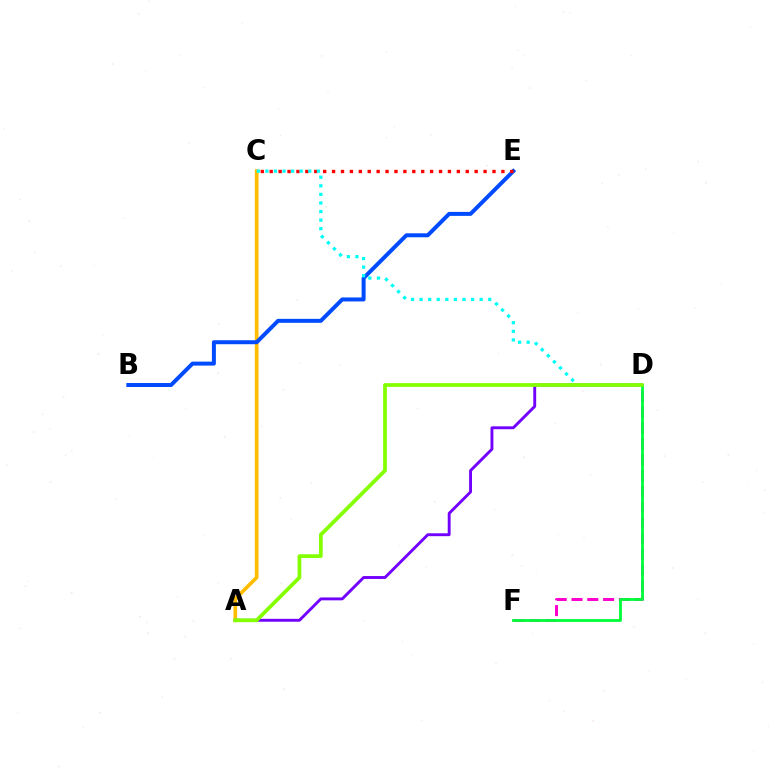{('A', 'C'): [{'color': '#ffbd00', 'line_style': 'solid', 'thickness': 2.65}], ('D', 'F'): [{'color': '#ff00cf', 'line_style': 'dashed', 'thickness': 2.15}, {'color': '#00ff39', 'line_style': 'solid', 'thickness': 2.03}], ('B', 'E'): [{'color': '#004bff', 'line_style': 'solid', 'thickness': 2.86}], ('A', 'D'): [{'color': '#7200ff', 'line_style': 'solid', 'thickness': 2.08}, {'color': '#84ff00', 'line_style': 'solid', 'thickness': 2.7}], ('C', 'E'): [{'color': '#ff0000', 'line_style': 'dotted', 'thickness': 2.42}], ('C', 'D'): [{'color': '#00fff6', 'line_style': 'dotted', 'thickness': 2.33}]}